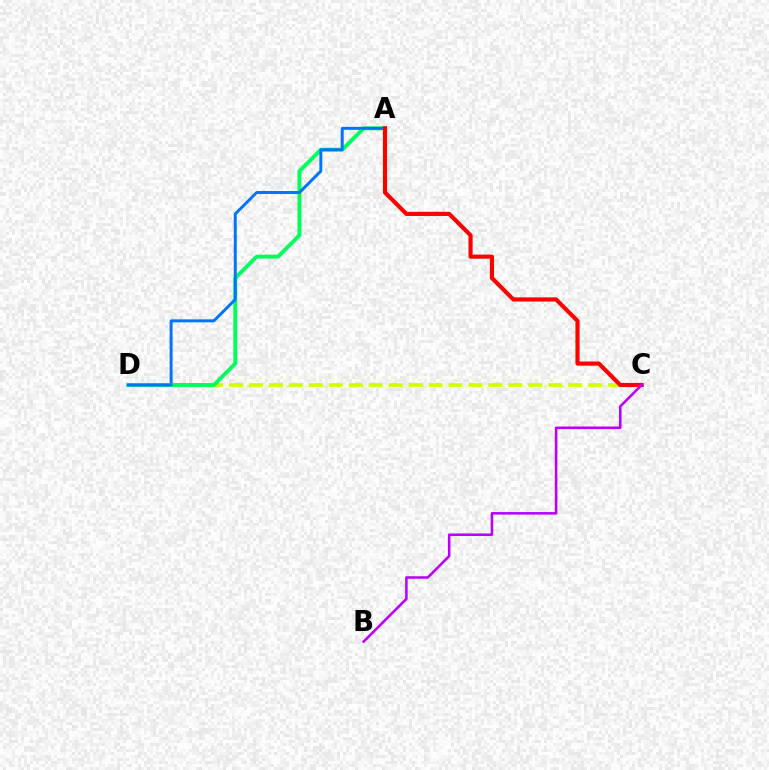{('C', 'D'): [{'color': '#d1ff00', 'line_style': 'dashed', 'thickness': 2.71}], ('A', 'D'): [{'color': '#00ff5c', 'line_style': 'solid', 'thickness': 2.81}, {'color': '#0074ff', 'line_style': 'solid', 'thickness': 2.12}], ('A', 'C'): [{'color': '#ff0000', 'line_style': 'solid', 'thickness': 2.98}], ('B', 'C'): [{'color': '#b900ff', 'line_style': 'solid', 'thickness': 1.83}]}